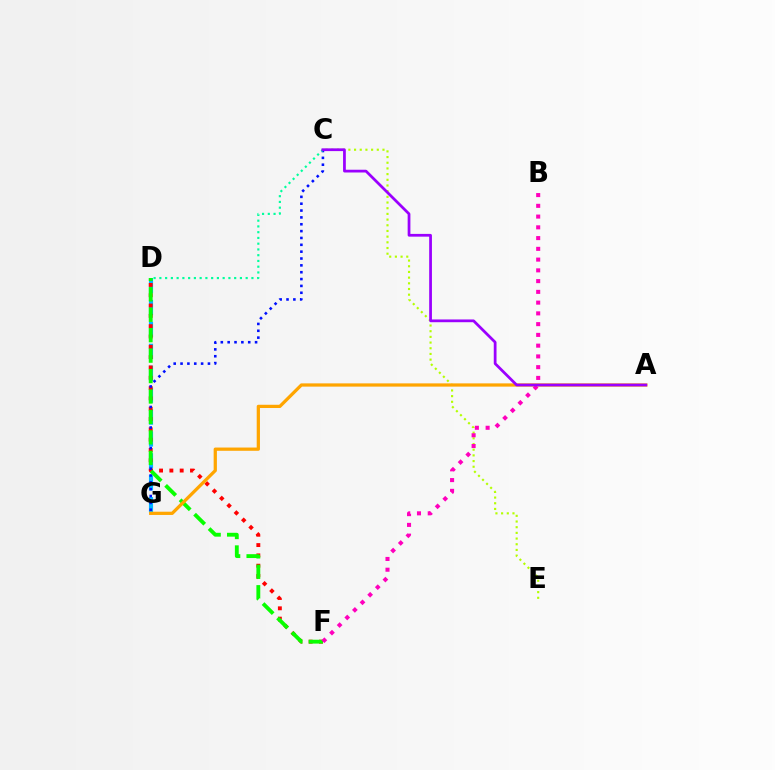{('C', 'E'): [{'color': '#b3ff00', 'line_style': 'dotted', 'thickness': 1.54}], ('D', 'G'): [{'color': '#00b5ff', 'line_style': 'dashed', 'thickness': 2.98}], ('D', 'F'): [{'color': '#ff0000', 'line_style': 'dotted', 'thickness': 2.8}, {'color': '#08ff00', 'line_style': 'dashed', 'thickness': 2.78}], ('C', 'G'): [{'color': '#0010ff', 'line_style': 'dotted', 'thickness': 1.86}], ('C', 'D'): [{'color': '#00ff9d', 'line_style': 'dotted', 'thickness': 1.56}], ('A', 'G'): [{'color': '#ffa500', 'line_style': 'solid', 'thickness': 2.34}], ('B', 'F'): [{'color': '#ff00bd', 'line_style': 'dotted', 'thickness': 2.92}], ('A', 'C'): [{'color': '#9b00ff', 'line_style': 'solid', 'thickness': 1.98}]}